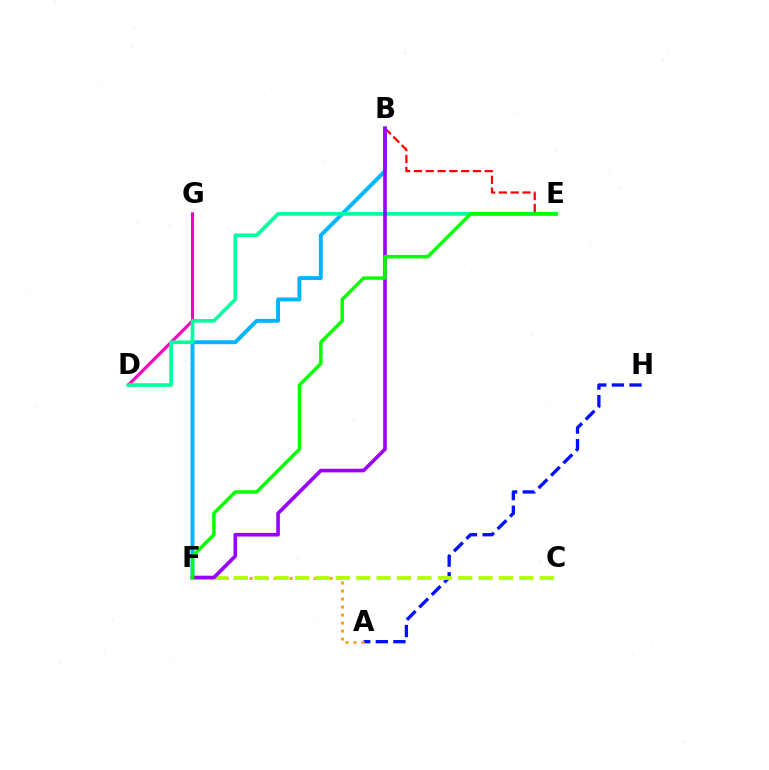{('B', 'E'): [{'color': '#ff0000', 'line_style': 'dashed', 'thickness': 1.6}], ('A', 'H'): [{'color': '#0010ff', 'line_style': 'dashed', 'thickness': 2.39}], ('A', 'F'): [{'color': '#ffa500', 'line_style': 'dotted', 'thickness': 2.17}], ('B', 'F'): [{'color': '#00b5ff', 'line_style': 'solid', 'thickness': 2.82}, {'color': '#9b00ff', 'line_style': 'solid', 'thickness': 2.61}], ('D', 'G'): [{'color': '#ff00bd', 'line_style': 'solid', 'thickness': 2.25}], ('D', 'E'): [{'color': '#00ff9d', 'line_style': 'solid', 'thickness': 2.6}], ('C', 'F'): [{'color': '#b3ff00', 'line_style': 'dashed', 'thickness': 2.77}], ('E', 'F'): [{'color': '#08ff00', 'line_style': 'solid', 'thickness': 2.5}]}